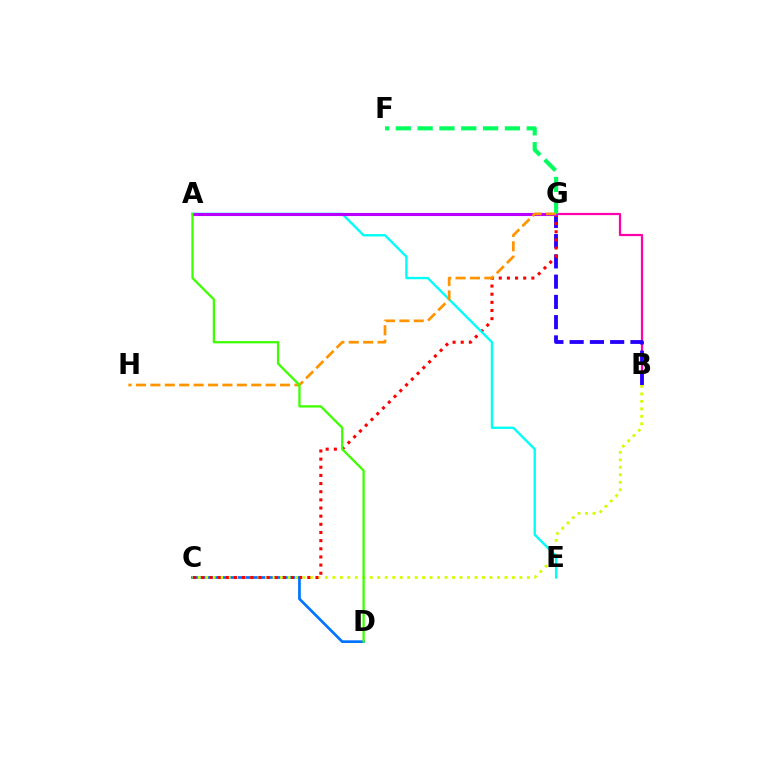{('C', 'D'): [{'color': '#0074ff', 'line_style': 'solid', 'thickness': 1.95}], ('B', 'G'): [{'color': '#ff00ac', 'line_style': 'solid', 'thickness': 1.6}, {'color': '#2500ff', 'line_style': 'dashed', 'thickness': 2.75}], ('B', 'C'): [{'color': '#d1ff00', 'line_style': 'dotted', 'thickness': 2.03}], ('C', 'G'): [{'color': '#ff0000', 'line_style': 'dotted', 'thickness': 2.21}], ('A', 'E'): [{'color': '#00fff6', 'line_style': 'solid', 'thickness': 1.72}], ('A', 'G'): [{'color': '#b900ff', 'line_style': 'solid', 'thickness': 2.23}], ('F', 'G'): [{'color': '#00ff5c', 'line_style': 'dashed', 'thickness': 2.96}], ('G', 'H'): [{'color': '#ff9400', 'line_style': 'dashed', 'thickness': 1.96}], ('A', 'D'): [{'color': '#3dff00', 'line_style': 'solid', 'thickness': 1.64}]}